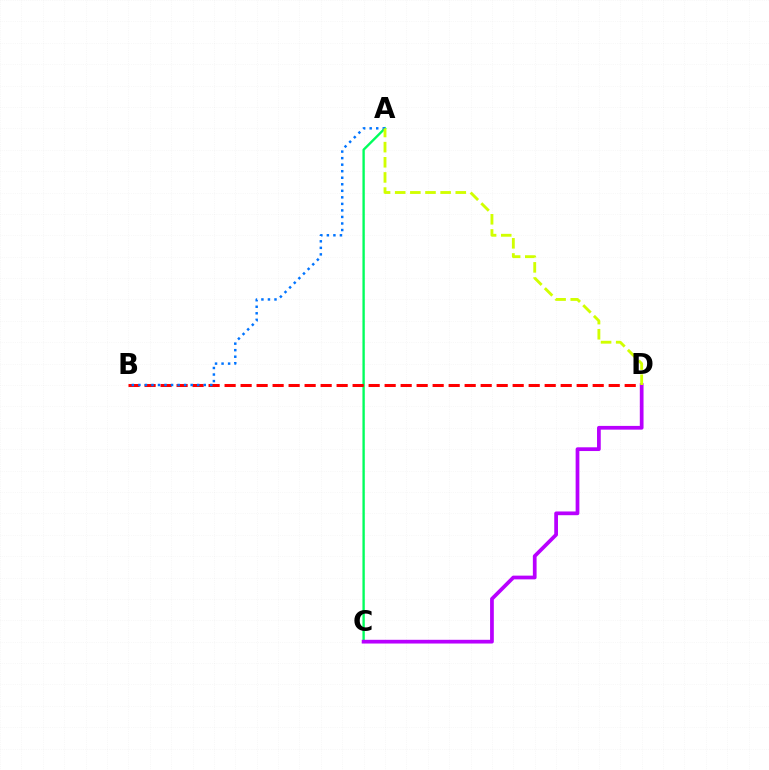{('A', 'C'): [{'color': '#00ff5c', 'line_style': 'solid', 'thickness': 1.7}], ('B', 'D'): [{'color': '#ff0000', 'line_style': 'dashed', 'thickness': 2.17}], ('C', 'D'): [{'color': '#b900ff', 'line_style': 'solid', 'thickness': 2.69}], ('A', 'B'): [{'color': '#0074ff', 'line_style': 'dotted', 'thickness': 1.78}], ('A', 'D'): [{'color': '#d1ff00', 'line_style': 'dashed', 'thickness': 2.06}]}